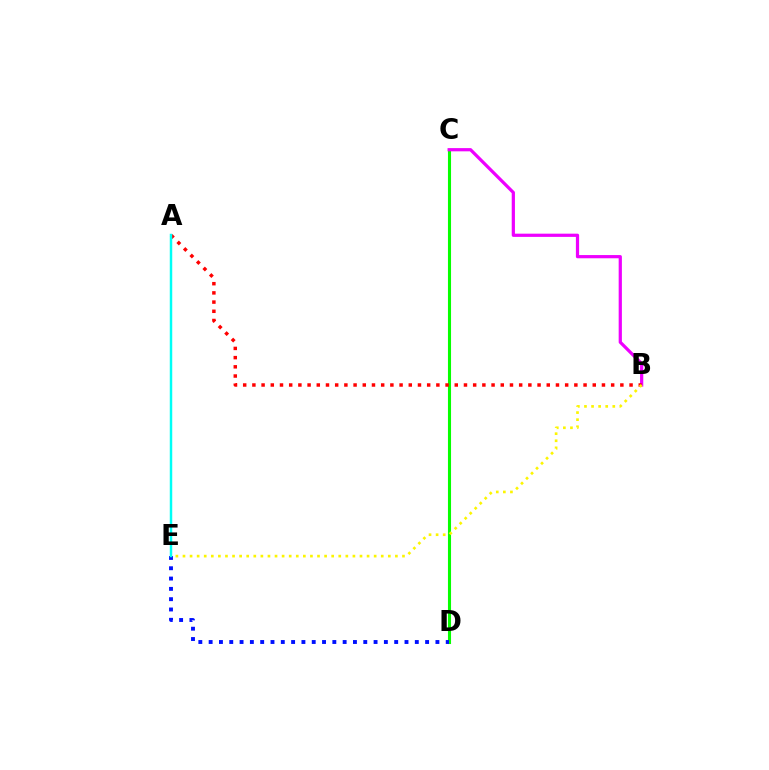{('C', 'D'): [{'color': '#08ff00', 'line_style': 'solid', 'thickness': 2.22}], ('B', 'C'): [{'color': '#ee00ff', 'line_style': 'solid', 'thickness': 2.32}], ('D', 'E'): [{'color': '#0010ff', 'line_style': 'dotted', 'thickness': 2.8}], ('A', 'B'): [{'color': '#ff0000', 'line_style': 'dotted', 'thickness': 2.5}], ('A', 'E'): [{'color': '#00fff6', 'line_style': 'solid', 'thickness': 1.78}], ('B', 'E'): [{'color': '#fcf500', 'line_style': 'dotted', 'thickness': 1.92}]}